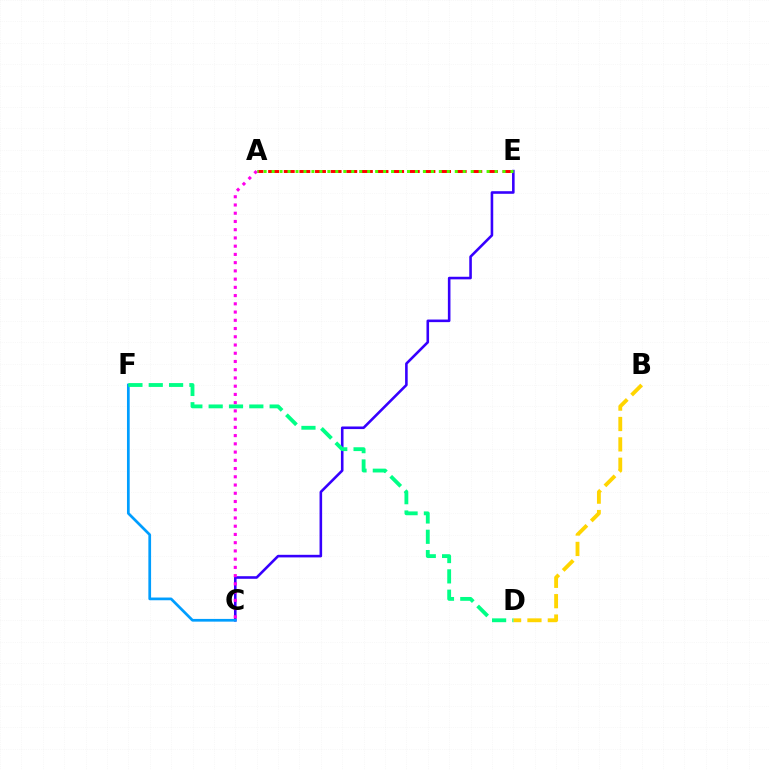{('A', 'E'): [{'color': '#ff0000', 'line_style': 'dashed', 'thickness': 2.12}, {'color': '#4fff00', 'line_style': 'dotted', 'thickness': 2.16}], ('C', 'E'): [{'color': '#3700ff', 'line_style': 'solid', 'thickness': 1.87}], ('C', 'F'): [{'color': '#009eff', 'line_style': 'solid', 'thickness': 1.96}], ('B', 'D'): [{'color': '#ffd500', 'line_style': 'dashed', 'thickness': 2.77}], ('A', 'C'): [{'color': '#ff00ed', 'line_style': 'dotted', 'thickness': 2.24}], ('D', 'F'): [{'color': '#00ff86', 'line_style': 'dashed', 'thickness': 2.76}]}